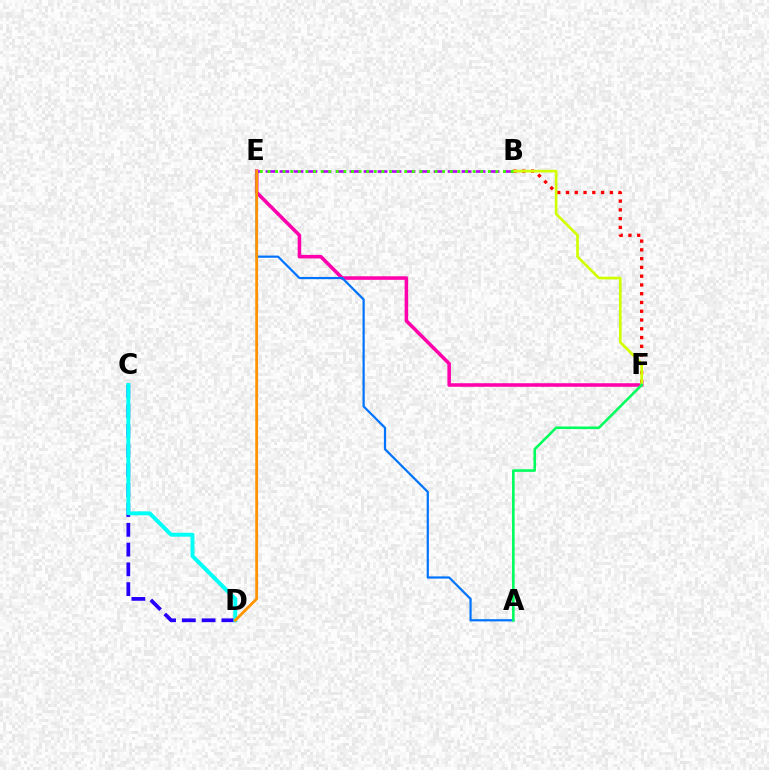{('E', 'F'): [{'color': '#ff00ac', 'line_style': 'solid', 'thickness': 2.56}], ('A', 'E'): [{'color': '#0074ff', 'line_style': 'solid', 'thickness': 1.6}], ('B', 'F'): [{'color': '#ff0000', 'line_style': 'dotted', 'thickness': 2.38}, {'color': '#d1ff00', 'line_style': 'solid', 'thickness': 1.92}], ('B', 'E'): [{'color': '#b900ff', 'line_style': 'dashed', 'thickness': 1.9}, {'color': '#3dff00', 'line_style': 'dotted', 'thickness': 2.06}], ('C', 'D'): [{'color': '#2500ff', 'line_style': 'dashed', 'thickness': 2.69}, {'color': '#00fff6', 'line_style': 'solid', 'thickness': 2.82}], ('D', 'E'): [{'color': '#ff9400', 'line_style': 'solid', 'thickness': 2.03}], ('A', 'F'): [{'color': '#00ff5c', 'line_style': 'solid', 'thickness': 1.86}]}